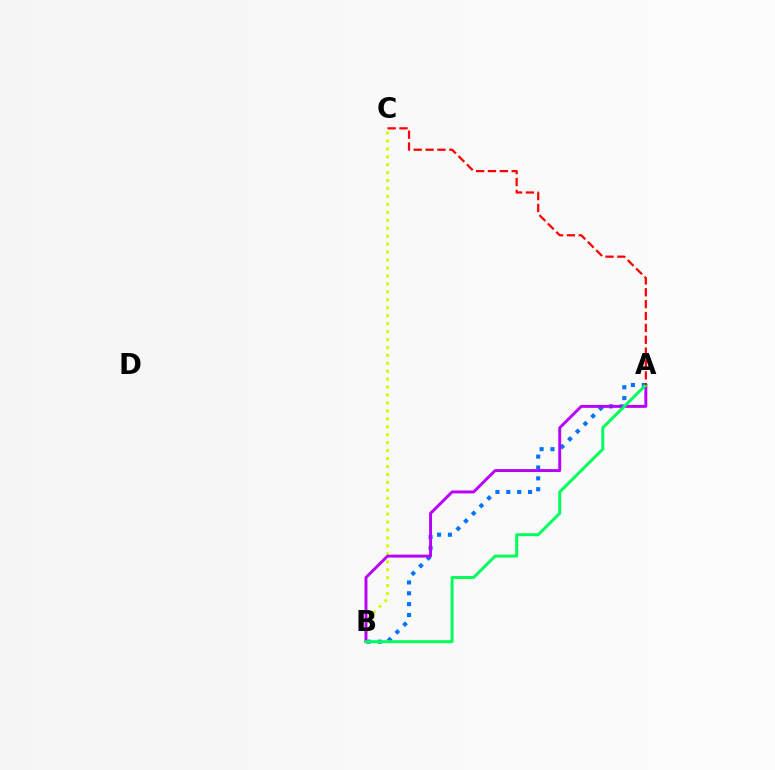{('A', 'B'): [{'color': '#0074ff', 'line_style': 'dotted', 'thickness': 2.95}, {'color': '#b900ff', 'line_style': 'solid', 'thickness': 2.11}, {'color': '#00ff5c', 'line_style': 'solid', 'thickness': 2.15}], ('B', 'C'): [{'color': '#d1ff00', 'line_style': 'dotted', 'thickness': 2.16}], ('A', 'C'): [{'color': '#ff0000', 'line_style': 'dashed', 'thickness': 1.61}]}